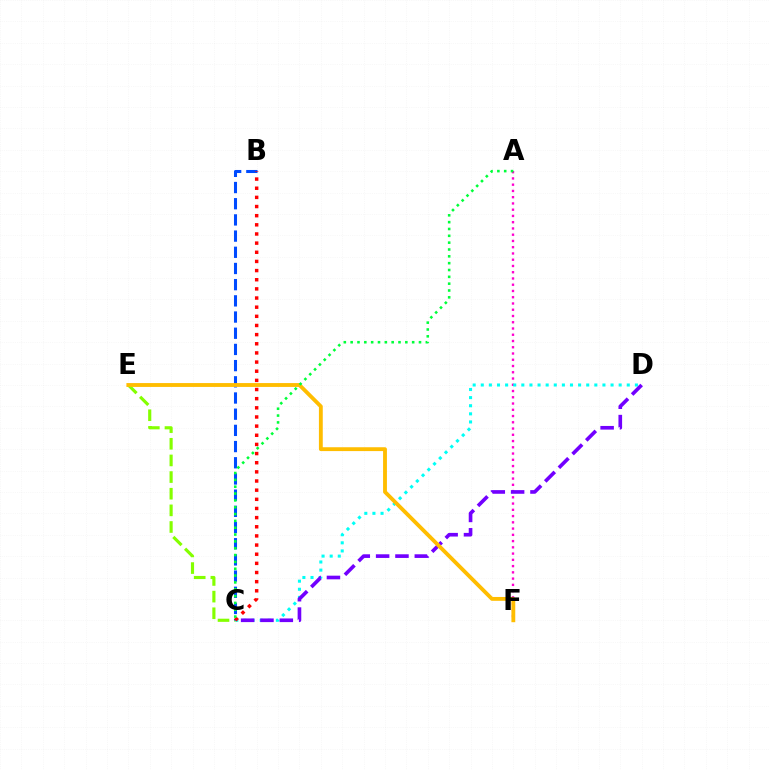{('A', 'F'): [{'color': '#ff00cf', 'line_style': 'dotted', 'thickness': 1.7}], ('C', 'D'): [{'color': '#00fff6', 'line_style': 'dotted', 'thickness': 2.2}, {'color': '#7200ff', 'line_style': 'dashed', 'thickness': 2.63}], ('C', 'E'): [{'color': '#84ff00', 'line_style': 'dashed', 'thickness': 2.26}], ('B', 'C'): [{'color': '#004bff', 'line_style': 'dashed', 'thickness': 2.2}, {'color': '#ff0000', 'line_style': 'dotted', 'thickness': 2.49}], ('E', 'F'): [{'color': '#ffbd00', 'line_style': 'solid', 'thickness': 2.77}], ('A', 'C'): [{'color': '#00ff39', 'line_style': 'dotted', 'thickness': 1.86}]}